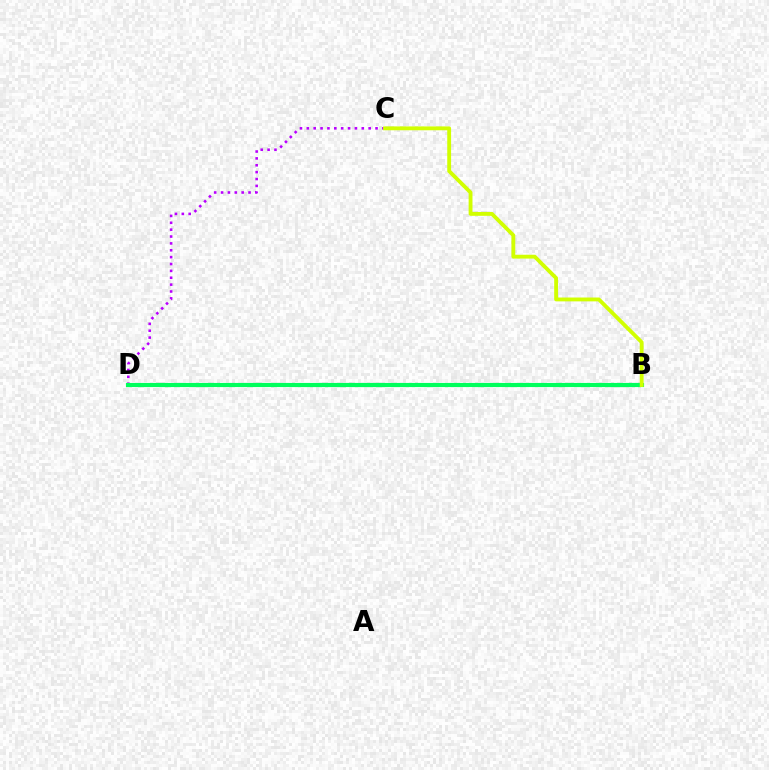{('C', 'D'): [{'color': '#b900ff', 'line_style': 'dotted', 'thickness': 1.87}], ('B', 'D'): [{'color': '#ff0000', 'line_style': 'dotted', 'thickness': 1.85}, {'color': '#0074ff', 'line_style': 'dashed', 'thickness': 1.74}, {'color': '#00ff5c', 'line_style': 'solid', 'thickness': 2.98}], ('B', 'C'): [{'color': '#d1ff00', 'line_style': 'solid', 'thickness': 2.77}]}